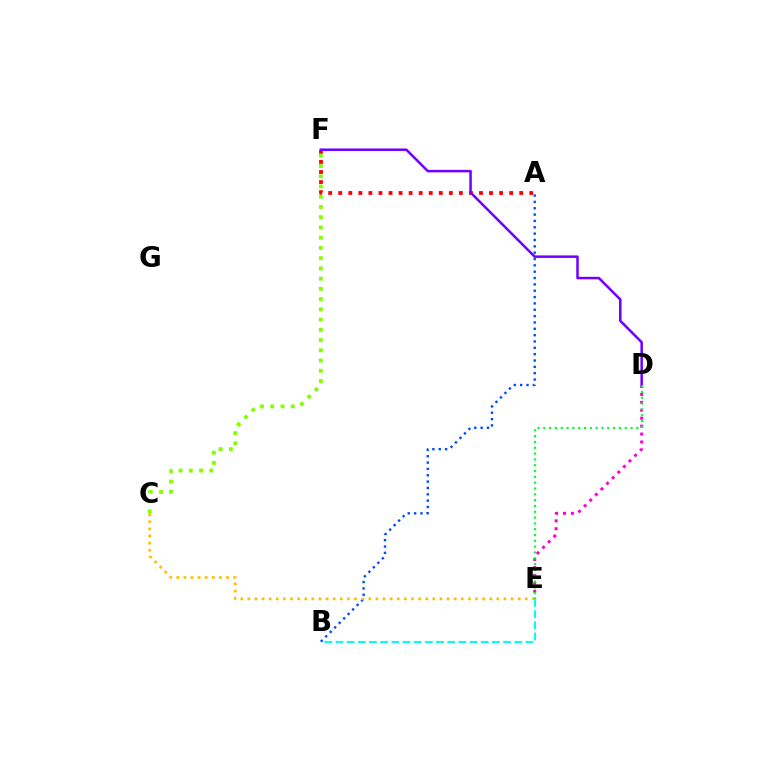{('A', 'F'): [{'color': '#ff0000', 'line_style': 'dotted', 'thickness': 2.73}], ('D', 'E'): [{'color': '#ff00cf', 'line_style': 'dotted', 'thickness': 2.15}, {'color': '#00ff39', 'line_style': 'dotted', 'thickness': 1.58}], ('A', 'B'): [{'color': '#004bff', 'line_style': 'dotted', 'thickness': 1.72}], ('D', 'F'): [{'color': '#7200ff', 'line_style': 'solid', 'thickness': 1.81}], ('C', 'E'): [{'color': '#ffbd00', 'line_style': 'dotted', 'thickness': 1.93}], ('C', 'F'): [{'color': '#84ff00', 'line_style': 'dotted', 'thickness': 2.78}], ('B', 'E'): [{'color': '#00fff6', 'line_style': 'dashed', 'thickness': 1.52}]}